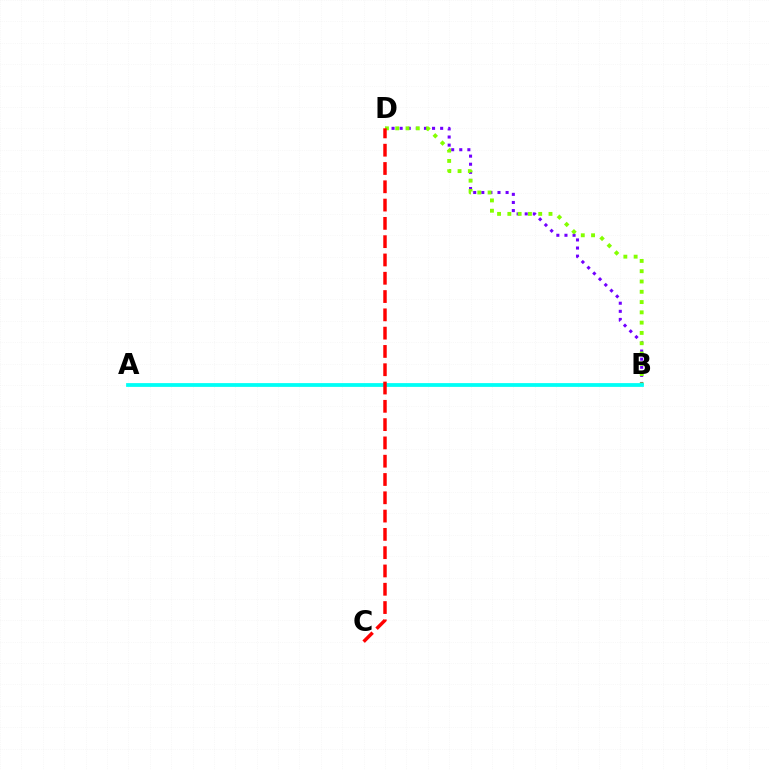{('B', 'D'): [{'color': '#7200ff', 'line_style': 'dotted', 'thickness': 2.2}, {'color': '#84ff00', 'line_style': 'dotted', 'thickness': 2.79}], ('A', 'B'): [{'color': '#00fff6', 'line_style': 'solid', 'thickness': 2.72}], ('C', 'D'): [{'color': '#ff0000', 'line_style': 'dashed', 'thickness': 2.49}]}